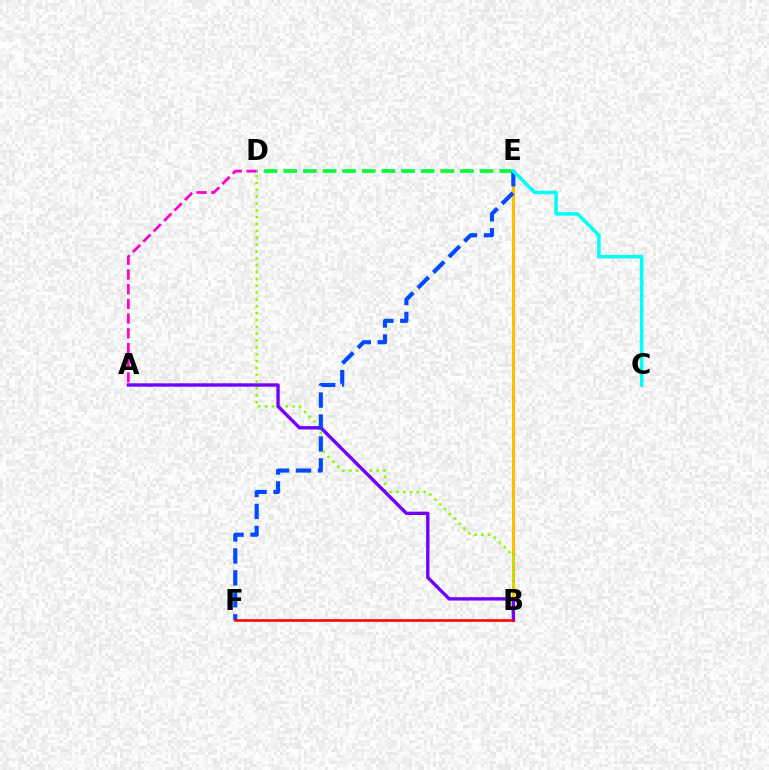{('B', 'E'): [{'color': '#ffbd00', 'line_style': 'solid', 'thickness': 2.17}], ('A', 'D'): [{'color': '#ff00cf', 'line_style': 'dashed', 'thickness': 2.0}], ('B', 'D'): [{'color': '#84ff00', 'line_style': 'dotted', 'thickness': 1.86}], ('D', 'E'): [{'color': '#00ff39', 'line_style': 'dashed', 'thickness': 2.67}], ('A', 'B'): [{'color': '#7200ff', 'line_style': 'solid', 'thickness': 2.42}], ('E', 'F'): [{'color': '#004bff', 'line_style': 'dashed', 'thickness': 2.98}], ('B', 'F'): [{'color': '#ff0000', 'line_style': 'solid', 'thickness': 1.86}], ('C', 'E'): [{'color': '#00fff6', 'line_style': 'solid', 'thickness': 2.54}]}